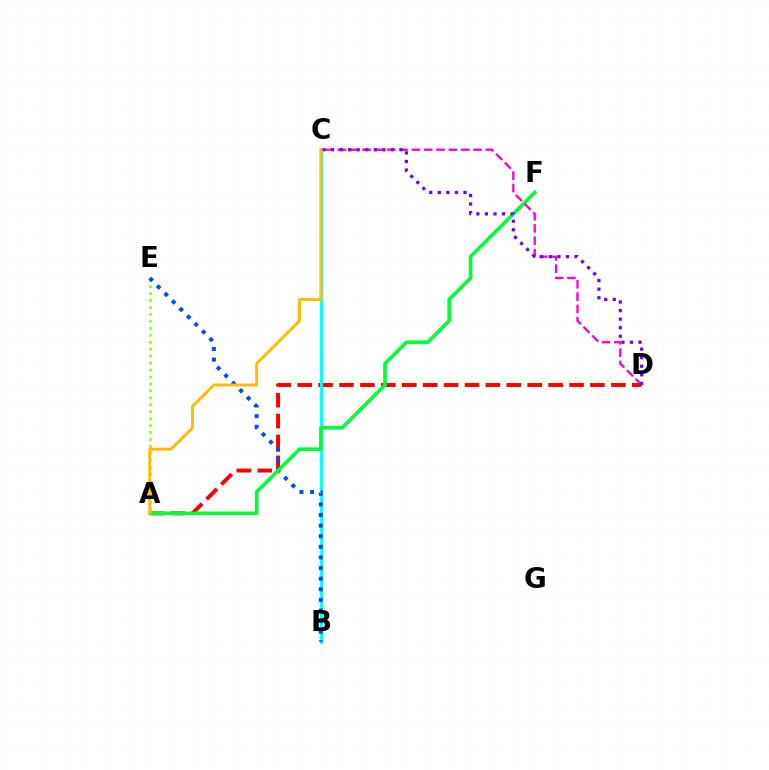{('A', 'D'): [{'color': '#ff0000', 'line_style': 'dashed', 'thickness': 2.84}], ('A', 'E'): [{'color': '#84ff00', 'line_style': 'dotted', 'thickness': 1.89}], ('B', 'C'): [{'color': '#00fff6', 'line_style': 'solid', 'thickness': 2.09}], ('B', 'E'): [{'color': '#004bff', 'line_style': 'dotted', 'thickness': 2.88}], ('A', 'F'): [{'color': '#00ff39', 'line_style': 'solid', 'thickness': 2.61}], ('C', 'D'): [{'color': '#ff00cf', 'line_style': 'dashed', 'thickness': 1.67}, {'color': '#7200ff', 'line_style': 'dotted', 'thickness': 2.33}], ('A', 'C'): [{'color': '#ffbd00', 'line_style': 'solid', 'thickness': 2.13}]}